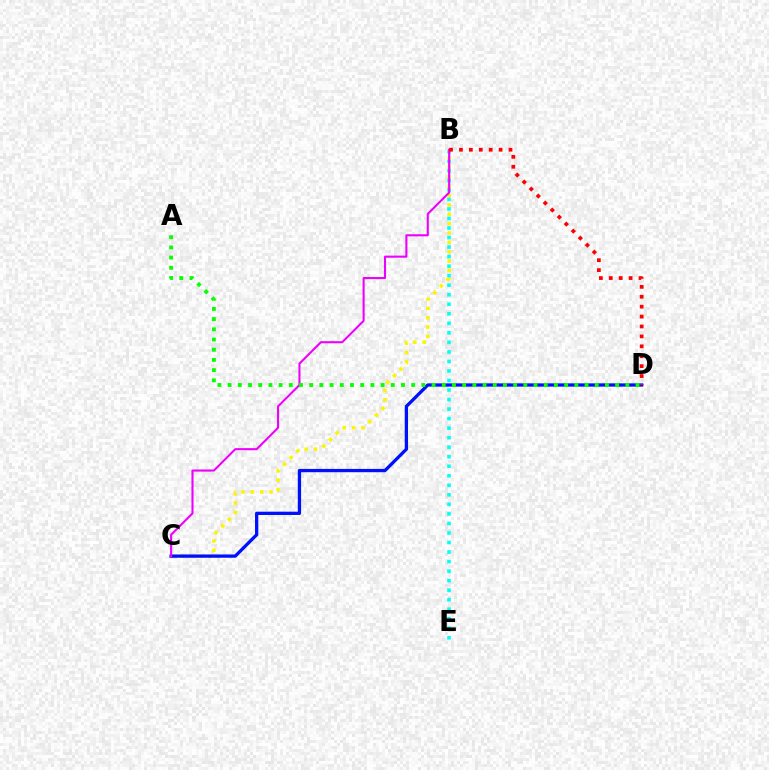{('B', 'E'): [{'color': '#00fff6', 'line_style': 'dotted', 'thickness': 2.59}], ('B', 'C'): [{'color': '#fcf500', 'line_style': 'dotted', 'thickness': 2.54}, {'color': '#ee00ff', 'line_style': 'solid', 'thickness': 1.5}], ('C', 'D'): [{'color': '#0010ff', 'line_style': 'solid', 'thickness': 2.37}], ('B', 'D'): [{'color': '#ff0000', 'line_style': 'dotted', 'thickness': 2.69}], ('A', 'D'): [{'color': '#08ff00', 'line_style': 'dotted', 'thickness': 2.77}]}